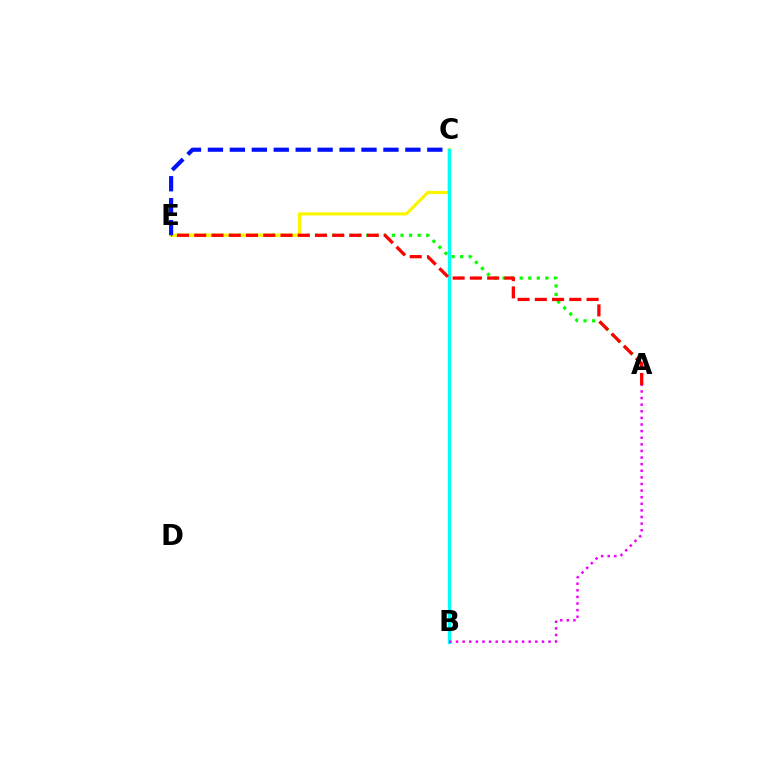{('A', 'E'): [{'color': '#08ff00', 'line_style': 'dotted', 'thickness': 2.32}, {'color': '#ff0000', 'line_style': 'dashed', 'thickness': 2.34}], ('C', 'E'): [{'color': '#fcf500', 'line_style': 'solid', 'thickness': 2.28}, {'color': '#0010ff', 'line_style': 'dashed', 'thickness': 2.98}], ('B', 'C'): [{'color': '#00fff6', 'line_style': 'solid', 'thickness': 2.4}], ('A', 'B'): [{'color': '#ee00ff', 'line_style': 'dotted', 'thickness': 1.8}]}